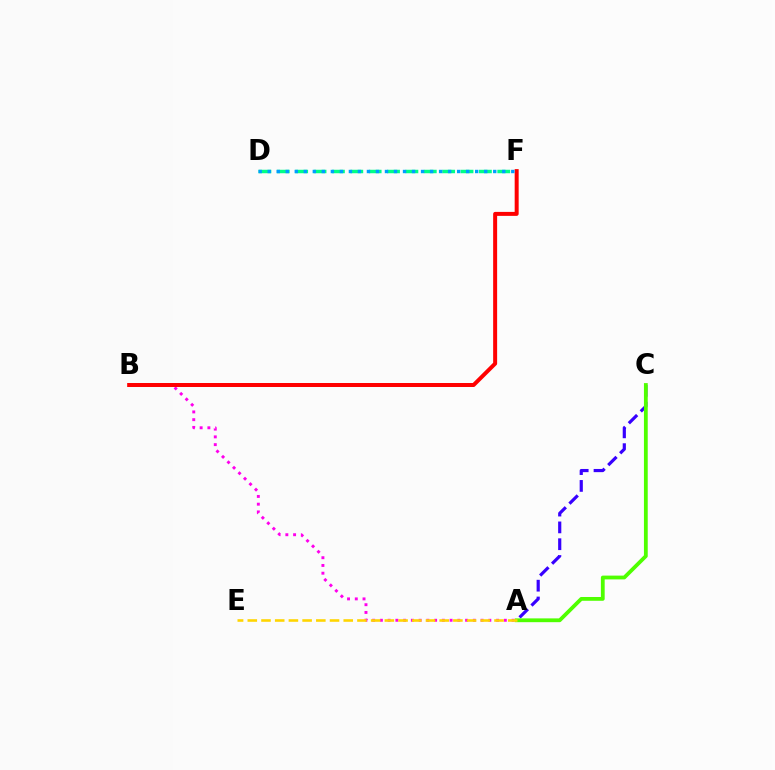{('A', 'C'): [{'color': '#3700ff', 'line_style': 'dashed', 'thickness': 2.28}, {'color': '#4fff00', 'line_style': 'solid', 'thickness': 2.73}], ('D', 'F'): [{'color': '#00ff86', 'line_style': 'dashed', 'thickness': 2.5}, {'color': '#009eff', 'line_style': 'dotted', 'thickness': 2.45}], ('A', 'B'): [{'color': '#ff00ed', 'line_style': 'dotted', 'thickness': 2.1}], ('B', 'F'): [{'color': '#ff0000', 'line_style': 'solid', 'thickness': 2.87}], ('A', 'E'): [{'color': '#ffd500', 'line_style': 'dashed', 'thickness': 1.86}]}